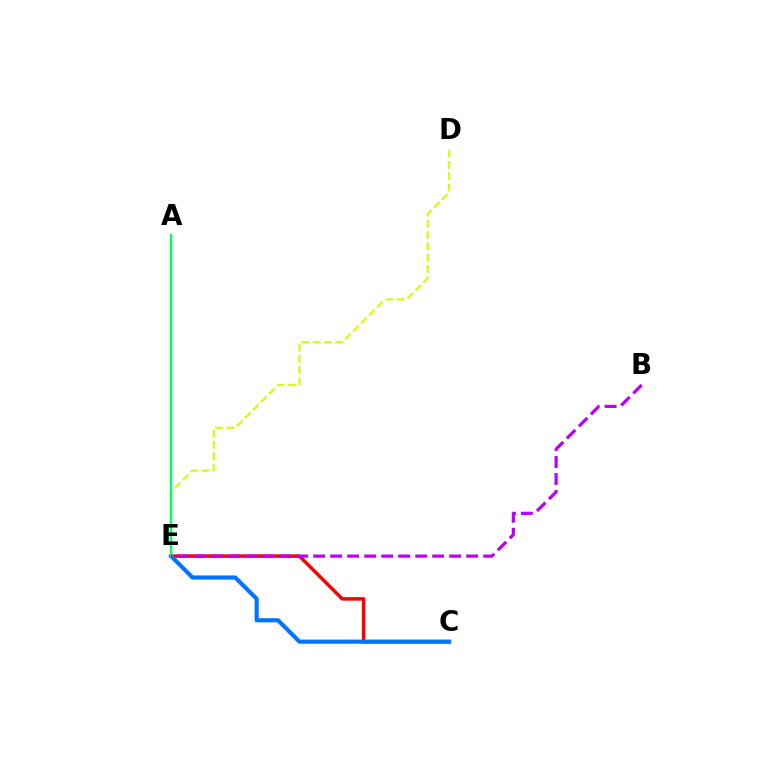{('C', 'E'): [{'color': '#ff0000', 'line_style': 'solid', 'thickness': 2.51}, {'color': '#0074ff', 'line_style': 'solid', 'thickness': 2.98}], ('D', 'E'): [{'color': '#d1ff00', 'line_style': 'dashed', 'thickness': 1.53}], ('A', 'E'): [{'color': '#00ff5c', 'line_style': 'solid', 'thickness': 1.69}], ('B', 'E'): [{'color': '#b900ff', 'line_style': 'dashed', 'thickness': 2.31}]}